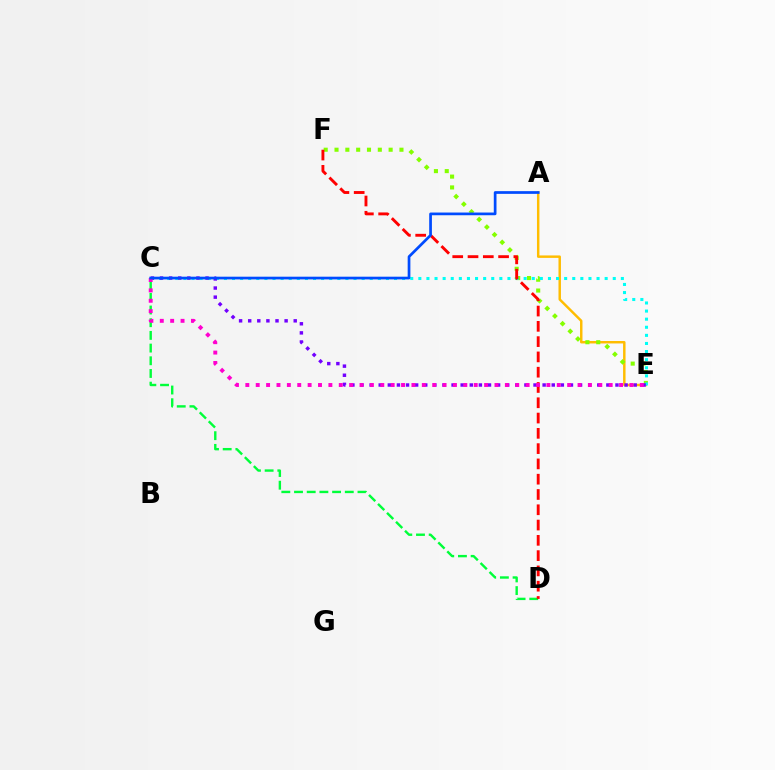{('C', 'D'): [{'color': '#00ff39', 'line_style': 'dashed', 'thickness': 1.72}], ('A', 'E'): [{'color': '#ffbd00', 'line_style': 'solid', 'thickness': 1.77}], ('E', 'F'): [{'color': '#84ff00', 'line_style': 'dotted', 'thickness': 2.94}], ('C', 'E'): [{'color': '#00fff6', 'line_style': 'dotted', 'thickness': 2.2}, {'color': '#7200ff', 'line_style': 'dotted', 'thickness': 2.47}, {'color': '#ff00cf', 'line_style': 'dotted', 'thickness': 2.82}], ('D', 'F'): [{'color': '#ff0000', 'line_style': 'dashed', 'thickness': 2.08}], ('A', 'C'): [{'color': '#004bff', 'line_style': 'solid', 'thickness': 1.95}]}